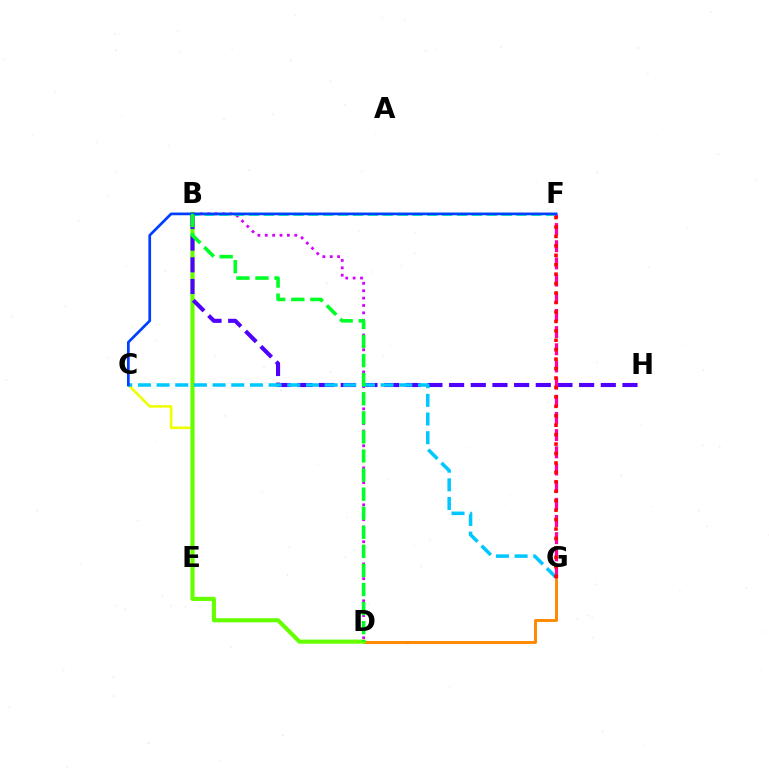{('B', 'D'): [{'color': '#d600ff', 'line_style': 'dotted', 'thickness': 2.01}, {'color': '#66ff00', 'line_style': 'solid', 'thickness': 2.98}, {'color': '#00ff27', 'line_style': 'dashed', 'thickness': 2.59}], ('C', 'E'): [{'color': '#eeff00', 'line_style': 'solid', 'thickness': 1.86}], ('D', 'G'): [{'color': '#ff8800', 'line_style': 'solid', 'thickness': 2.11}], ('B', 'F'): [{'color': '#00ffaf', 'line_style': 'dashed', 'thickness': 2.02}], ('B', 'H'): [{'color': '#4f00ff', 'line_style': 'dashed', 'thickness': 2.94}], ('F', 'G'): [{'color': '#ff00a0', 'line_style': 'dashed', 'thickness': 2.33}, {'color': '#ff0000', 'line_style': 'dotted', 'thickness': 2.56}], ('C', 'G'): [{'color': '#00c7ff', 'line_style': 'dashed', 'thickness': 2.54}], ('C', 'F'): [{'color': '#003fff', 'line_style': 'solid', 'thickness': 1.95}]}